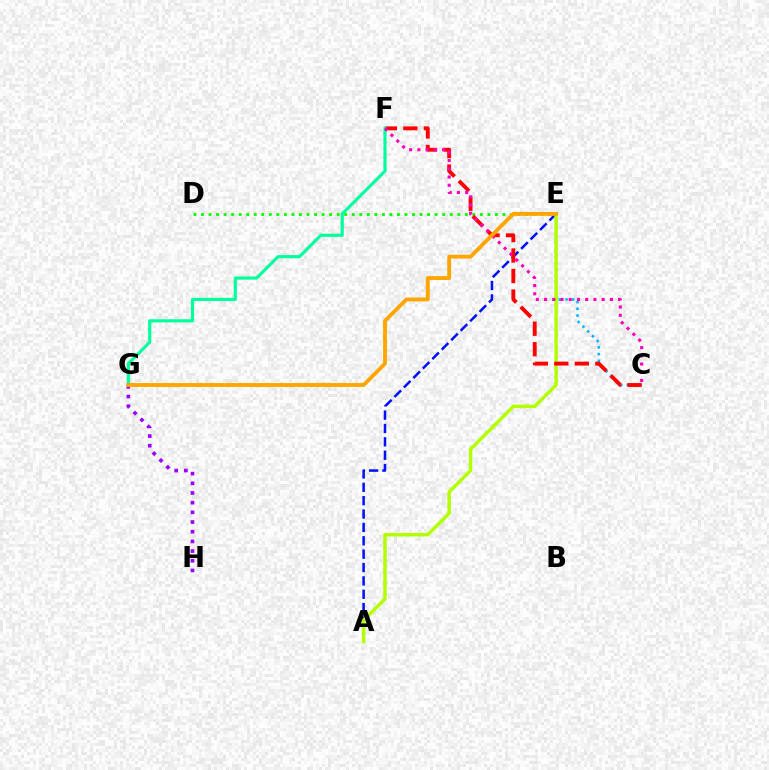{('G', 'H'): [{'color': '#9b00ff', 'line_style': 'dotted', 'thickness': 2.63}], ('D', 'E'): [{'color': '#08ff00', 'line_style': 'dotted', 'thickness': 2.05}], ('A', 'E'): [{'color': '#0010ff', 'line_style': 'dashed', 'thickness': 1.82}, {'color': '#b3ff00', 'line_style': 'solid', 'thickness': 2.49}], ('C', 'E'): [{'color': '#00b5ff', 'line_style': 'dotted', 'thickness': 1.84}], ('C', 'F'): [{'color': '#ff0000', 'line_style': 'dashed', 'thickness': 2.79}, {'color': '#ff00bd', 'line_style': 'dotted', 'thickness': 2.24}], ('F', 'G'): [{'color': '#00ff9d', 'line_style': 'solid', 'thickness': 2.26}], ('E', 'G'): [{'color': '#ffa500', 'line_style': 'solid', 'thickness': 2.78}]}